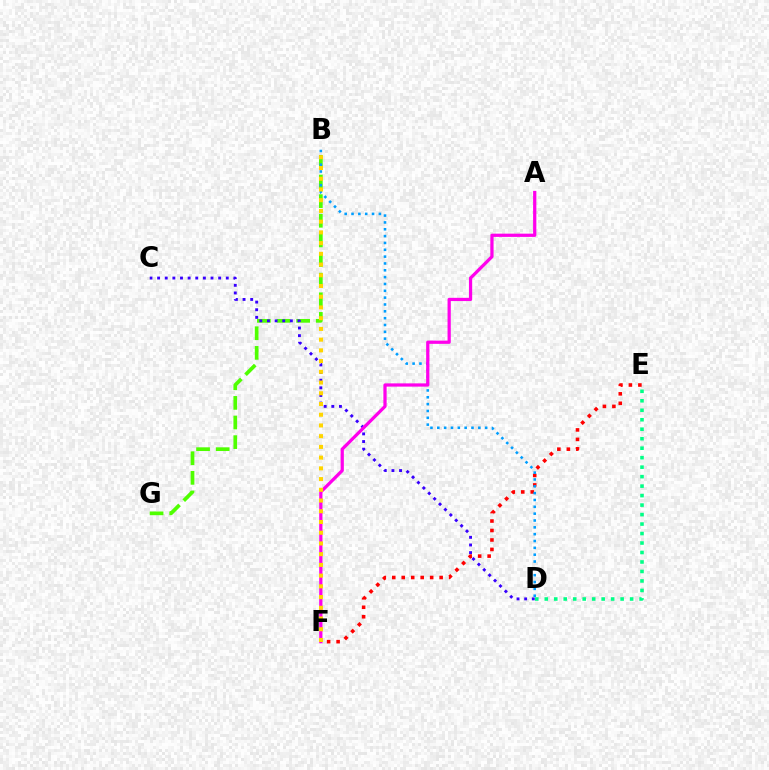{('E', 'F'): [{'color': '#ff0000', 'line_style': 'dotted', 'thickness': 2.57}], ('B', 'G'): [{'color': '#4fff00', 'line_style': 'dashed', 'thickness': 2.67}], ('B', 'D'): [{'color': '#009eff', 'line_style': 'dotted', 'thickness': 1.86}], ('D', 'E'): [{'color': '#00ff86', 'line_style': 'dotted', 'thickness': 2.58}], ('C', 'D'): [{'color': '#3700ff', 'line_style': 'dotted', 'thickness': 2.07}], ('A', 'F'): [{'color': '#ff00ed', 'line_style': 'solid', 'thickness': 2.33}], ('B', 'F'): [{'color': '#ffd500', 'line_style': 'dotted', 'thickness': 2.91}]}